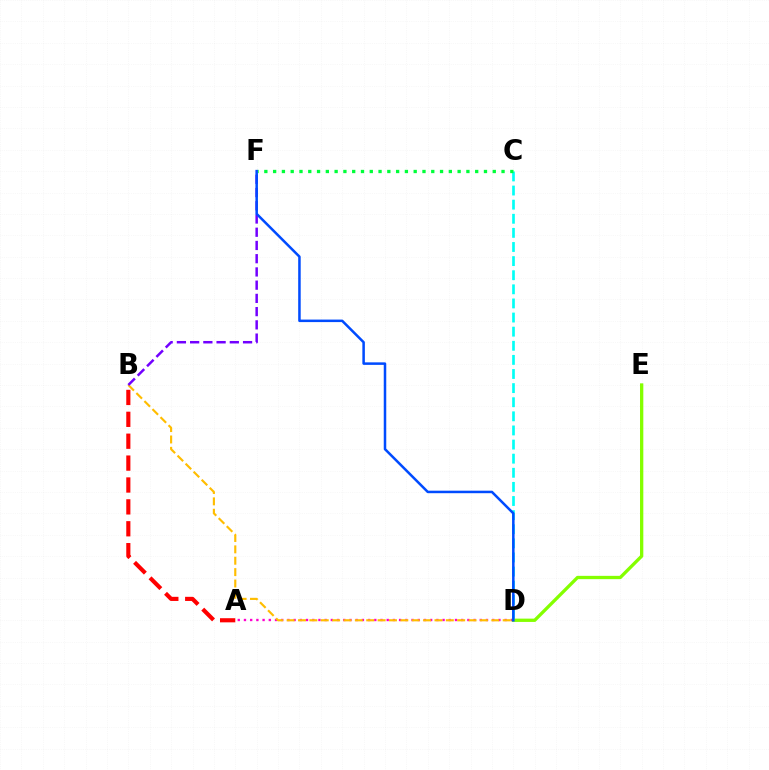{('A', 'D'): [{'color': '#ff00cf', 'line_style': 'dotted', 'thickness': 1.69}], ('B', 'D'): [{'color': '#ffbd00', 'line_style': 'dashed', 'thickness': 1.54}], ('C', 'D'): [{'color': '#00fff6', 'line_style': 'dashed', 'thickness': 1.92}], ('B', 'F'): [{'color': '#7200ff', 'line_style': 'dashed', 'thickness': 1.8}], ('C', 'F'): [{'color': '#00ff39', 'line_style': 'dotted', 'thickness': 2.39}], ('A', 'B'): [{'color': '#ff0000', 'line_style': 'dashed', 'thickness': 2.97}], ('D', 'E'): [{'color': '#84ff00', 'line_style': 'solid', 'thickness': 2.38}], ('D', 'F'): [{'color': '#004bff', 'line_style': 'solid', 'thickness': 1.81}]}